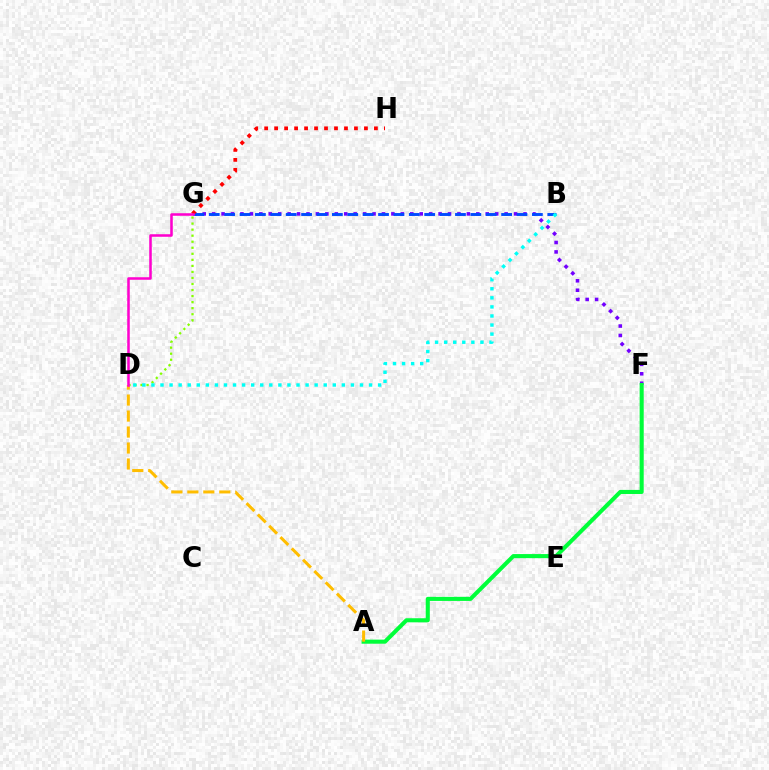{('F', 'G'): [{'color': '#7200ff', 'line_style': 'dotted', 'thickness': 2.56}], ('D', 'G'): [{'color': '#84ff00', 'line_style': 'dotted', 'thickness': 1.64}, {'color': '#ff00cf', 'line_style': 'solid', 'thickness': 1.83}], ('B', 'G'): [{'color': '#004bff', 'line_style': 'dashed', 'thickness': 2.09}], ('A', 'F'): [{'color': '#00ff39', 'line_style': 'solid', 'thickness': 2.93}], ('G', 'H'): [{'color': '#ff0000', 'line_style': 'dotted', 'thickness': 2.71}], ('B', 'D'): [{'color': '#00fff6', 'line_style': 'dotted', 'thickness': 2.46}], ('A', 'D'): [{'color': '#ffbd00', 'line_style': 'dashed', 'thickness': 2.17}]}